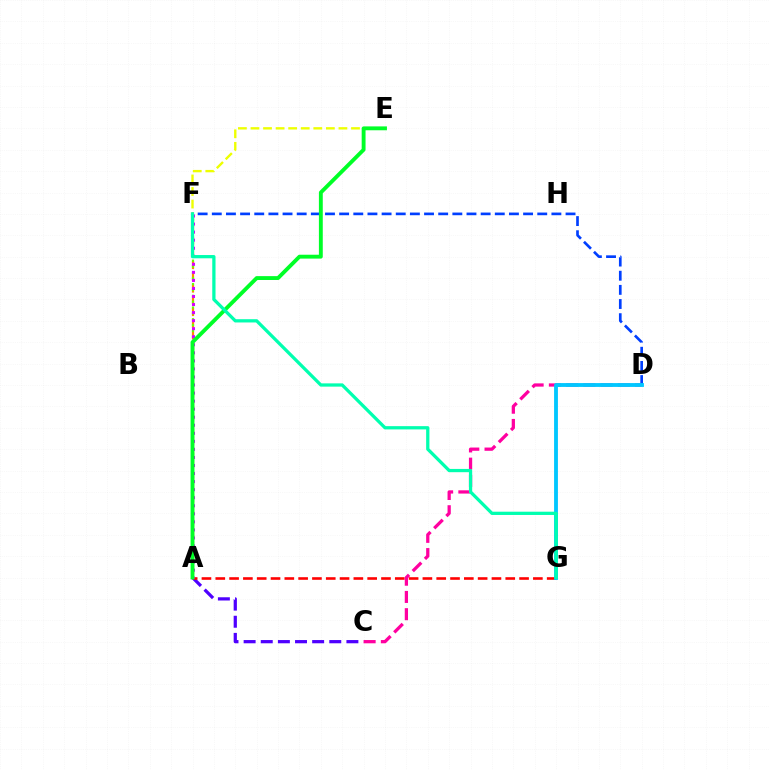{('A', 'F'): [{'color': '#ff8800', 'line_style': 'dashed', 'thickness': 1.59}, {'color': '#66ff00', 'line_style': 'dotted', 'thickness': 1.59}, {'color': '#d600ff', 'line_style': 'dotted', 'thickness': 2.19}], ('A', 'C'): [{'color': '#4f00ff', 'line_style': 'dashed', 'thickness': 2.33}], ('E', 'F'): [{'color': '#eeff00', 'line_style': 'dashed', 'thickness': 1.71}], ('D', 'F'): [{'color': '#003fff', 'line_style': 'dashed', 'thickness': 1.92}], ('A', 'G'): [{'color': '#ff0000', 'line_style': 'dashed', 'thickness': 1.88}], ('C', 'D'): [{'color': '#ff00a0', 'line_style': 'dashed', 'thickness': 2.34}], ('D', 'G'): [{'color': '#00c7ff', 'line_style': 'solid', 'thickness': 2.76}], ('A', 'E'): [{'color': '#00ff27', 'line_style': 'solid', 'thickness': 2.79}], ('F', 'G'): [{'color': '#00ffaf', 'line_style': 'solid', 'thickness': 2.35}]}